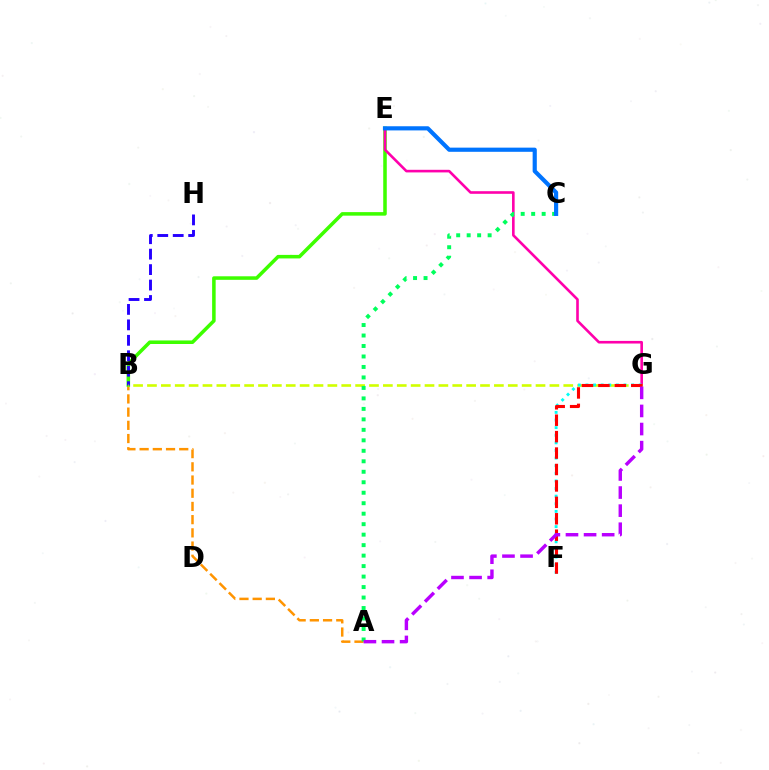{('A', 'B'): [{'color': '#ff9400', 'line_style': 'dashed', 'thickness': 1.79}], ('B', 'E'): [{'color': '#3dff00', 'line_style': 'solid', 'thickness': 2.55}], ('B', 'H'): [{'color': '#2500ff', 'line_style': 'dashed', 'thickness': 2.1}], ('E', 'G'): [{'color': '#ff00ac', 'line_style': 'solid', 'thickness': 1.88}], ('B', 'G'): [{'color': '#d1ff00', 'line_style': 'dashed', 'thickness': 1.89}], ('A', 'C'): [{'color': '#00ff5c', 'line_style': 'dotted', 'thickness': 2.85}], ('F', 'G'): [{'color': '#00fff6', 'line_style': 'dotted', 'thickness': 2.07}, {'color': '#ff0000', 'line_style': 'dashed', 'thickness': 2.23}], ('C', 'E'): [{'color': '#0074ff', 'line_style': 'solid', 'thickness': 3.0}], ('A', 'G'): [{'color': '#b900ff', 'line_style': 'dashed', 'thickness': 2.46}]}